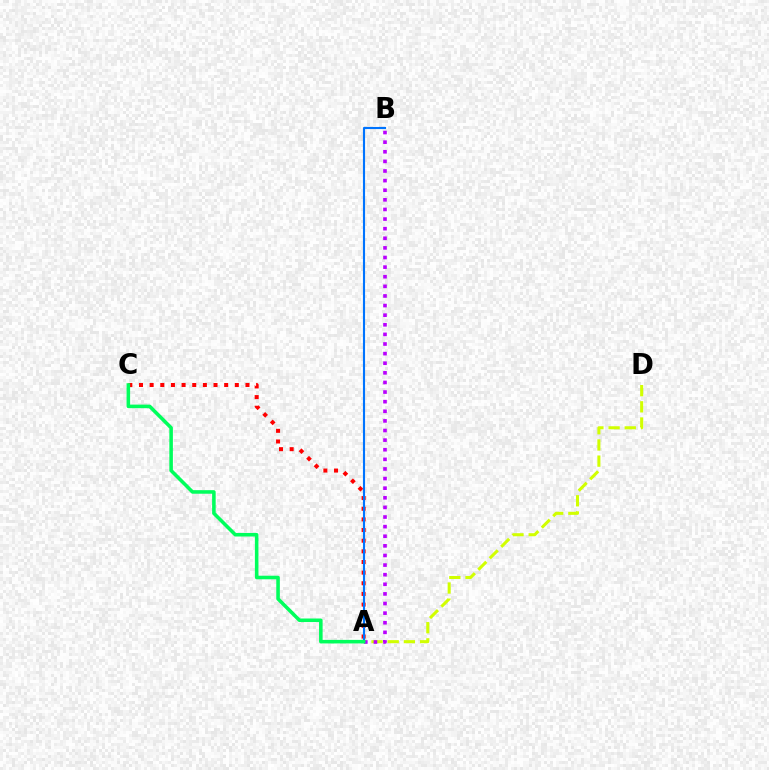{('A', 'D'): [{'color': '#d1ff00', 'line_style': 'dashed', 'thickness': 2.2}], ('A', 'B'): [{'color': '#b900ff', 'line_style': 'dotted', 'thickness': 2.61}, {'color': '#0074ff', 'line_style': 'solid', 'thickness': 1.53}], ('A', 'C'): [{'color': '#ff0000', 'line_style': 'dotted', 'thickness': 2.89}, {'color': '#00ff5c', 'line_style': 'solid', 'thickness': 2.56}]}